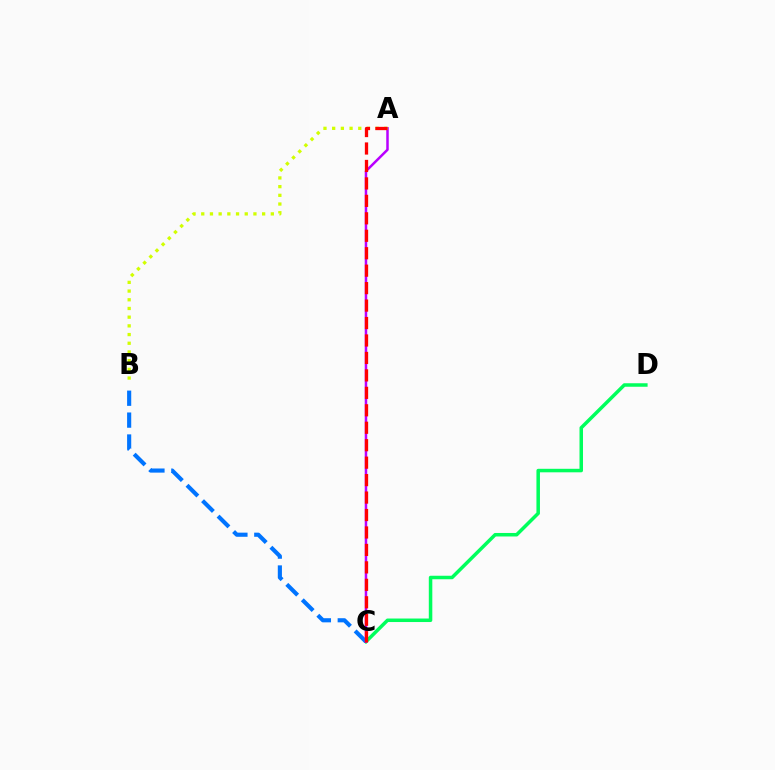{('C', 'D'): [{'color': '#00ff5c', 'line_style': 'solid', 'thickness': 2.53}], ('B', 'C'): [{'color': '#0074ff', 'line_style': 'dashed', 'thickness': 2.97}], ('A', 'C'): [{'color': '#b900ff', 'line_style': 'solid', 'thickness': 1.8}, {'color': '#ff0000', 'line_style': 'dashed', 'thickness': 2.37}], ('A', 'B'): [{'color': '#d1ff00', 'line_style': 'dotted', 'thickness': 2.36}]}